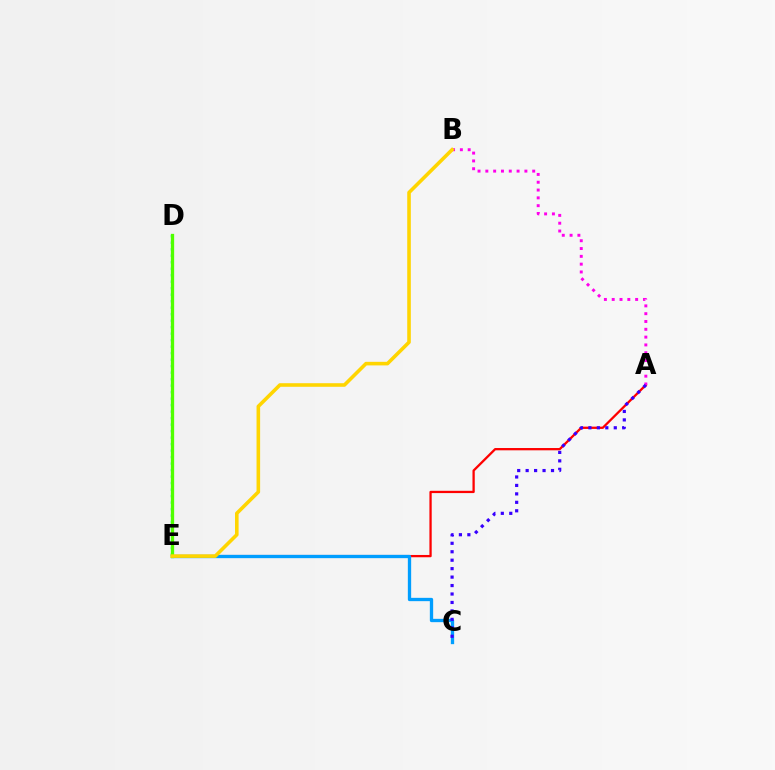{('A', 'E'): [{'color': '#ff0000', 'line_style': 'solid', 'thickness': 1.65}], ('A', 'B'): [{'color': '#ff00ed', 'line_style': 'dotted', 'thickness': 2.12}], ('D', 'E'): [{'color': '#00ff86', 'line_style': 'dotted', 'thickness': 1.77}, {'color': '#4fff00', 'line_style': 'solid', 'thickness': 2.37}], ('C', 'E'): [{'color': '#009eff', 'line_style': 'solid', 'thickness': 2.38}], ('A', 'C'): [{'color': '#3700ff', 'line_style': 'dotted', 'thickness': 2.3}], ('B', 'E'): [{'color': '#ffd500', 'line_style': 'solid', 'thickness': 2.58}]}